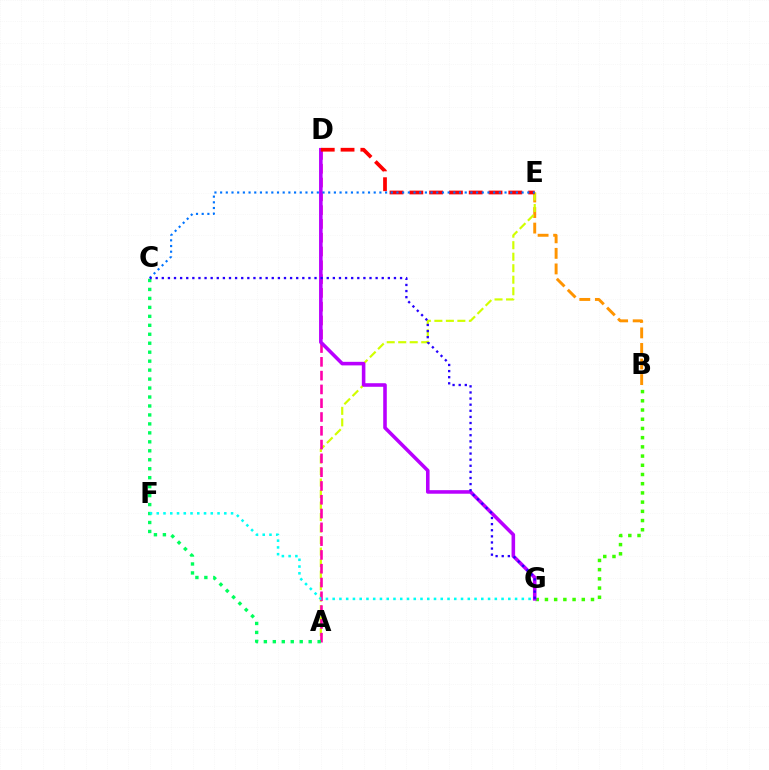{('B', 'G'): [{'color': '#3dff00', 'line_style': 'dotted', 'thickness': 2.5}], ('B', 'E'): [{'color': '#ff9400', 'line_style': 'dashed', 'thickness': 2.11}], ('A', 'E'): [{'color': '#d1ff00', 'line_style': 'dashed', 'thickness': 1.56}], ('A', 'D'): [{'color': '#ff00ac', 'line_style': 'dashed', 'thickness': 1.87}], ('D', 'G'): [{'color': '#b900ff', 'line_style': 'solid', 'thickness': 2.57}], ('A', 'C'): [{'color': '#00ff5c', 'line_style': 'dotted', 'thickness': 2.44}], ('D', 'E'): [{'color': '#ff0000', 'line_style': 'dashed', 'thickness': 2.69}], ('C', 'E'): [{'color': '#0074ff', 'line_style': 'dotted', 'thickness': 1.55}], ('C', 'G'): [{'color': '#2500ff', 'line_style': 'dotted', 'thickness': 1.66}], ('F', 'G'): [{'color': '#00fff6', 'line_style': 'dotted', 'thickness': 1.84}]}